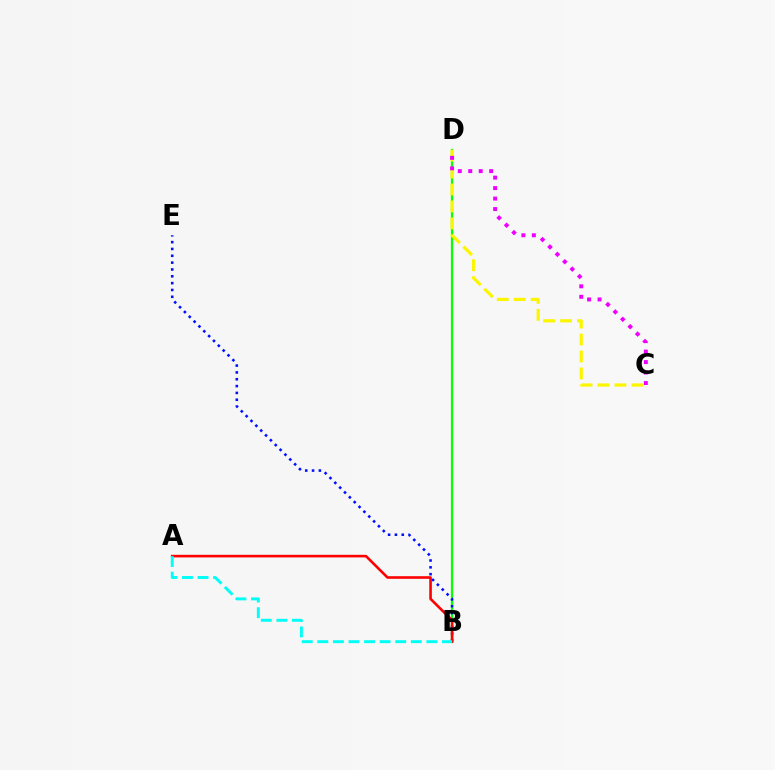{('B', 'D'): [{'color': '#08ff00', 'line_style': 'solid', 'thickness': 1.62}], ('B', 'E'): [{'color': '#0010ff', 'line_style': 'dotted', 'thickness': 1.86}], ('A', 'B'): [{'color': '#ff0000', 'line_style': 'solid', 'thickness': 1.87}, {'color': '#00fff6', 'line_style': 'dashed', 'thickness': 2.12}], ('C', 'D'): [{'color': '#fcf500', 'line_style': 'dashed', 'thickness': 2.3}, {'color': '#ee00ff', 'line_style': 'dotted', 'thickness': 2.85}]}